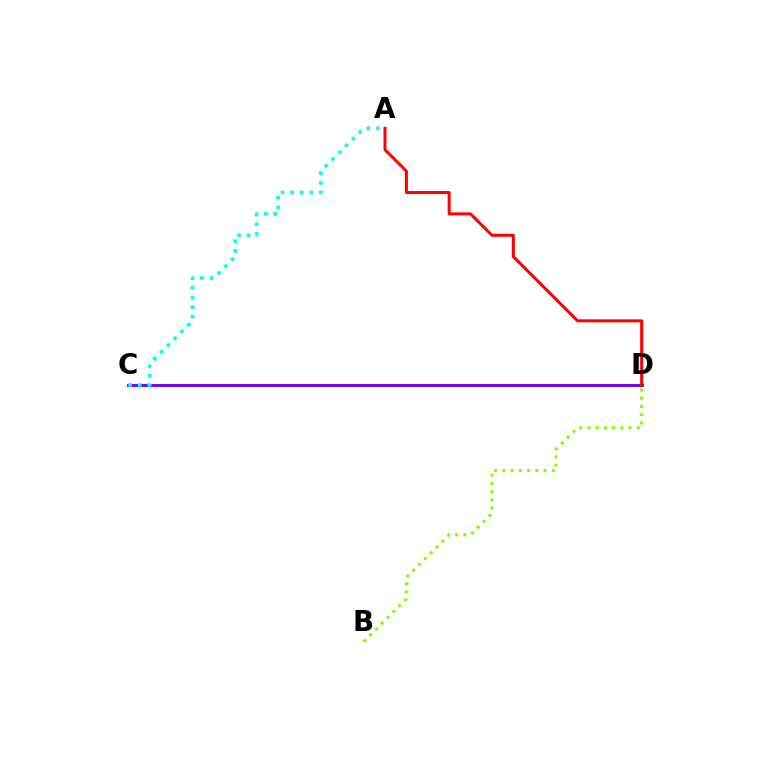{('C', 'D'): [{'color': '#7200ff', 'line_style': 'solid', 'thickness': 2.1}], ('A', 'C'): [{'color': '#00fff6', 'line_style': 'dotted', 'thickness': 2.61}], ('B', 'D'): [{'color': '#84ff00', 'line_style': 'dotted', 'thickness': 2.24}], ('A', 'D'): [{'color': '#ff0000', 'line_style': 'solid', 'thickness': 2.17}]}